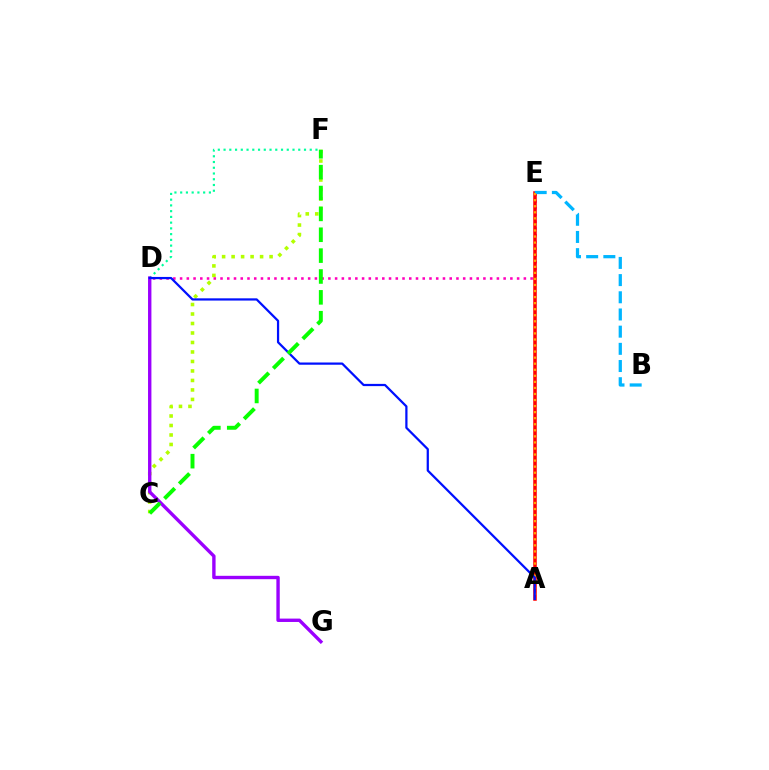{('C', 'F'): [{'color': '#b3ff00', 'line_style': 'dotted', 'thickness': 2.58}, {'color': '#08ff00', 'line_style': 'dashed', 'thickness': 2.83}], ('D', 'E'): [{'color': '#ff00bd', 'line_style': 'dotted', 'thickness': 1.83}], ('A', 'E'): [{'color': '#ff0000', 'line_style': 'solid', 'thickness': 2.54}, {'color': '#ffa500', 'line_style': 'dotted', 'thickness': 1.65}], ('D', 'F'): [{'color': '#00ff9d', 'line_style': 'dotted', 'thickness': 1.56}], ('D', 'G'): [{'color': '#9b00ff', 'line_style': 'solid', 'thickness': 2.43}], ('B', 'E'): [{'color': '#00b5ff', 'line_style': 'dashed', 'thickness': 2.33}], ('A', 'D'): [{'color': '#0010ff', 'line_style': 'solid', 'thickness': 1.61}]}